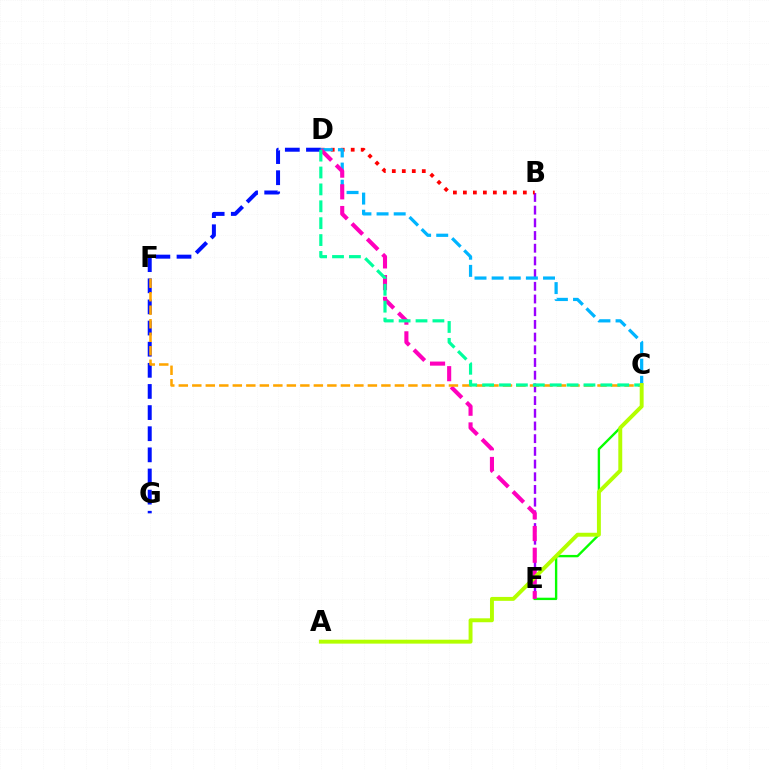{('B', 'E'): [{'color': '#9b00ff', 'line_style': 'dashed', 'thickness': 1.72}], ('B', 'D'): [{'color': '#ff0000', 'line_style': 'dotted', 'thickness': 2.71}], ('C', 'E'): [{'color': '#08ff00', 'line_style': 'solid', 'thickness': 1.71}], ('D', 'G'): [{'color': '#0010ff', 'line_style': 'dashed', 'thickness': 2.87}], ('C', 'D'): [{'color': '#00b5ff', 'line_style': 'dashed', 'thickness': 2.33}, {'color': '#00ff9d', 'line_style': 'dashed', 'thickness': 2.29}], ('D', 'E'): [{'color': '#ff00bd', 'line_style': 'dashed', 'thickness': 2.95}], ('C', 'F'): [{'color': '#ffa500', 'line_style': 'dashed', 'thickness': 1.83}], ('A', 'C'): [{'color': '#b3ff00', 'line_style': 'solid', 'thickness': 2.82}]}